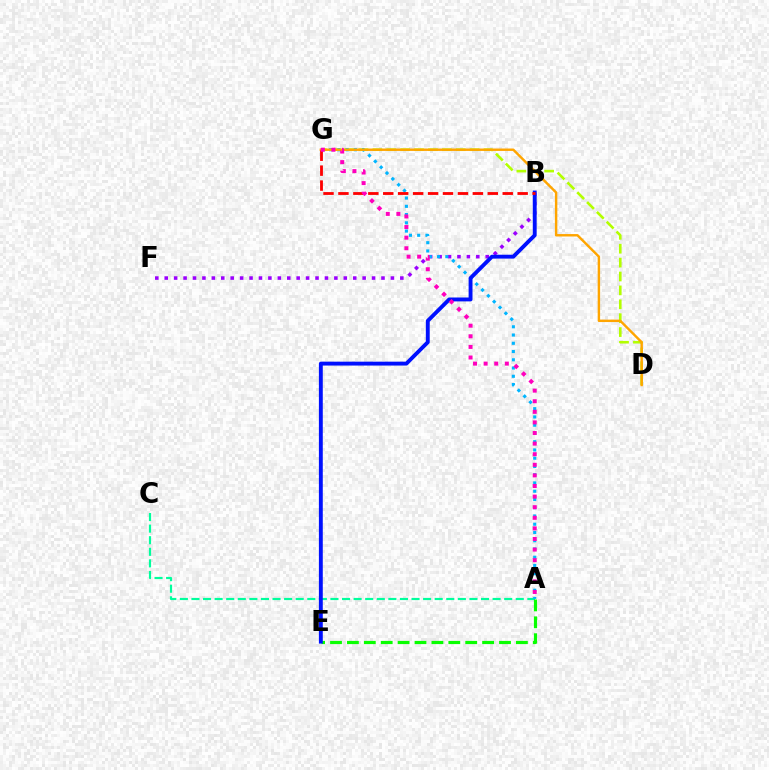{('A', 'C'): [{'color': '#00ff9d', 'line_style': 'dashed', 'thickness': 1.57}], ('B', 'F'): [{'color': '#9b00ff', 'line_style': 'dotted', 'thickness': 2.56}], ('D', 'G'): [{'color': '#b3ff00', 'line_style': 'dashed', 'thickness': 1.89}, {'color': '#ffa500', 'line_style': 'solid', 'thickness': 1.75}], ('A', 'E'): [{'color': '#08ff00', 'line_style': 'dashed', 'thickness': 2.3}], ('A', 'G'): [{'color': '#00b5ff', 'line_style': 'dotted', 'thickness': 2.24}, {'color': '#ff00bd', 'line_style': 'dotted', 'thickness': 2.88}], ('B', 'E'): [{'color': '#0010ff', 'line_style': 'solid', 'thickness': 2.8}], ('B', 'G'): [{'color': '#ff0000', 'line_style': 'dashed', 'thickness': 2.03}]}